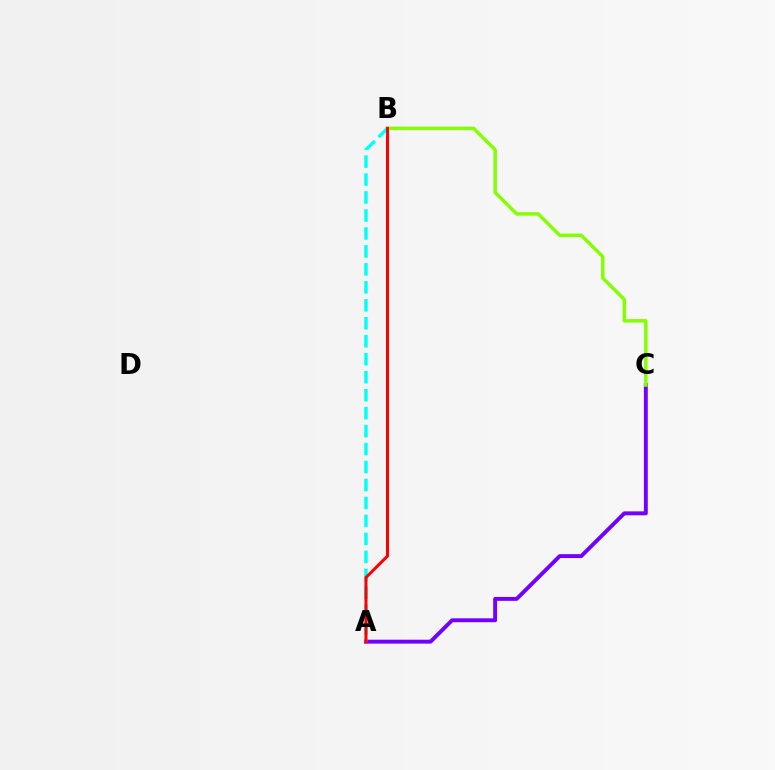{('A', 'C'): [{'color': '#7200ff', 'line_style': 'solid', 'thickness': 2.82}], ('B', 'C'): [{'color': '#84ff00', 'line_style': 'solid', 'thickness': 2.5}], ('A', 'B'): [{'color': '#00fff6', 'line_style': 'dashed', 'thickness': 2.44}, {'color': '#ff0000', 'line_style': 'solid', 'thickness': 2.17}]}